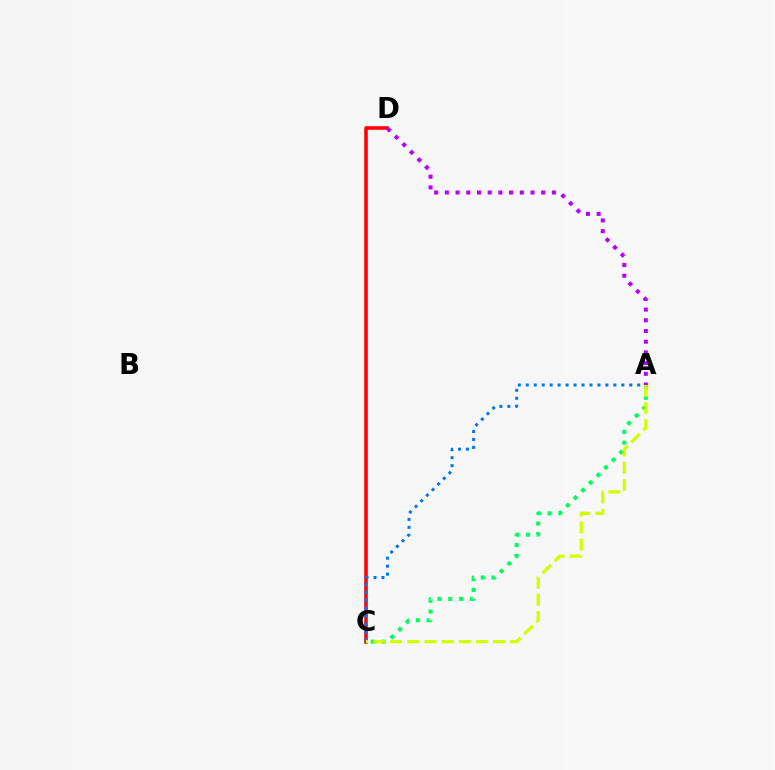{('A', 'C'): [{'color': '#00ff5c', 'line_style': 'dotted', 'thickness': 2.93}, {'color': '#0074ff', 'line_style': 'dotted', 'thickness': 2.16}, {'color': '#d1ff00', 'line_style': 'dashed', 'thickness': 2.33}], ('C', 'D'): [{'color': '#ff0000', 'line_style': 'solid', 'thickness': 2.56}], ('A', 'D'): [{'color': '#b900ff', 'line_style': 'dotted', 'thickness': 2.91}]}